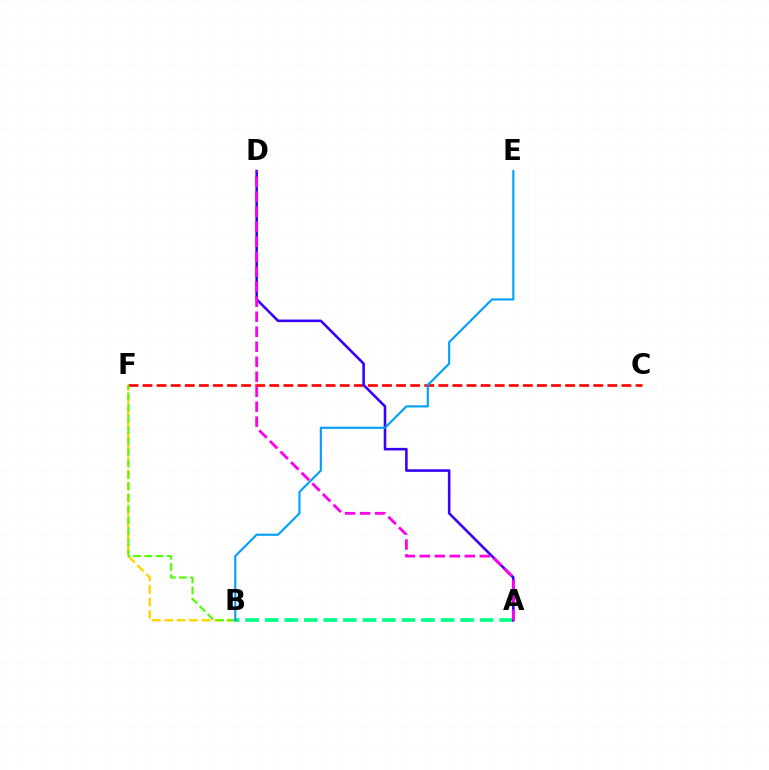{('B', 'F'): [{'color': '#ffd500', 'line_style': 'dashed', 'thickness': 1.69}, {'color': '#4fff00', 'line_style': 'dashed', 'thickness': 1.53}], ('A', 'B'): [{'color': '#00ff86', 'line_style': 'dashed', 'thickness': 2.65}], ('C', 'F'): [{'color': '#ff0000', 'line_style': 'dashed', 'thickness': 1.91}], ('A', 'D'): [{'color': '#3700ff', 'line_style': 'solid', 'thickness': 1.86}, {'color': '#ff00ed', 'line_style': 'dashed', 'thickness': 2.04}], ('B', 'E'): [{'color': '#009eff', 'line_style': 'solid', 'thickness': 1.53}]}